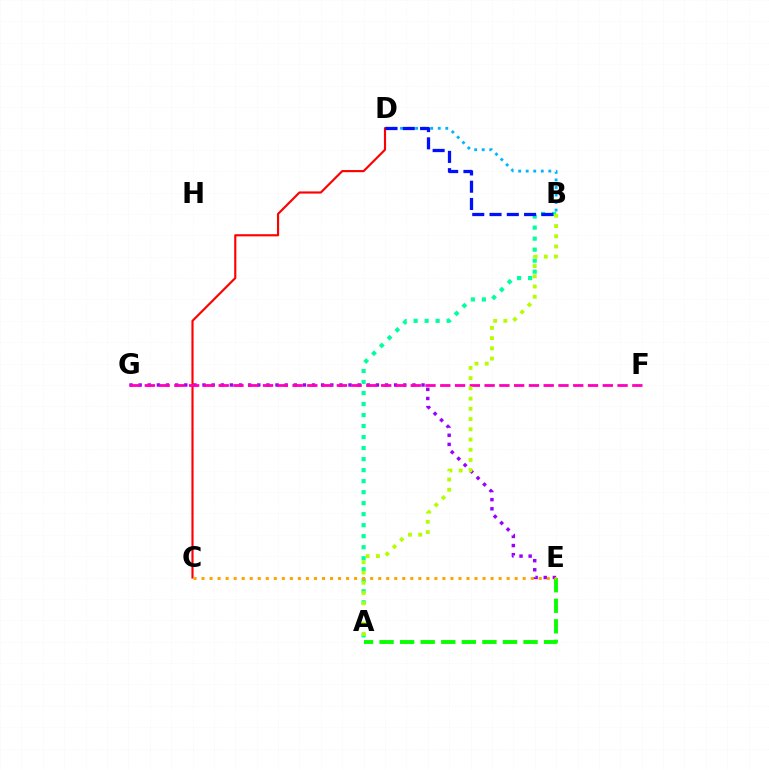{('E', 'G'): [{'color': '#9b00ff', 'line_style': 'dotted', 'thickness': 2.48}], ('A', 'B'): [{'color': '#00ff9d', 'line_style': 'dotted', 'thickness': 2.99}, {'color': '#b3ff00', 'line_style': 'dotted', 'thickness': 2.78}], ('A', 'E'): [{'color': '#08ff00', 'line_style': 'dashed', 'thickness': 2.79}], ('B', 'D'): [{'color': '#00b5ff', 'line_style': 'dotted', 'thickness': 2.05}, {'color': '#0010ff', 'line_style': 'dashed', 'thickness': 2.35}], ('C', 'D'): [{'color': '#ff0000', 'line_style': 'solid', 'thickness': 1.55}], ('F', 'G'): [{'color': '#ff00bd', 'line_style': 'dashed', 'thickness': 2.01}], ('C', 'E'): [{'color': '#ffa500', 'line_style': 'dotted', 'thickness': 2.18}]}